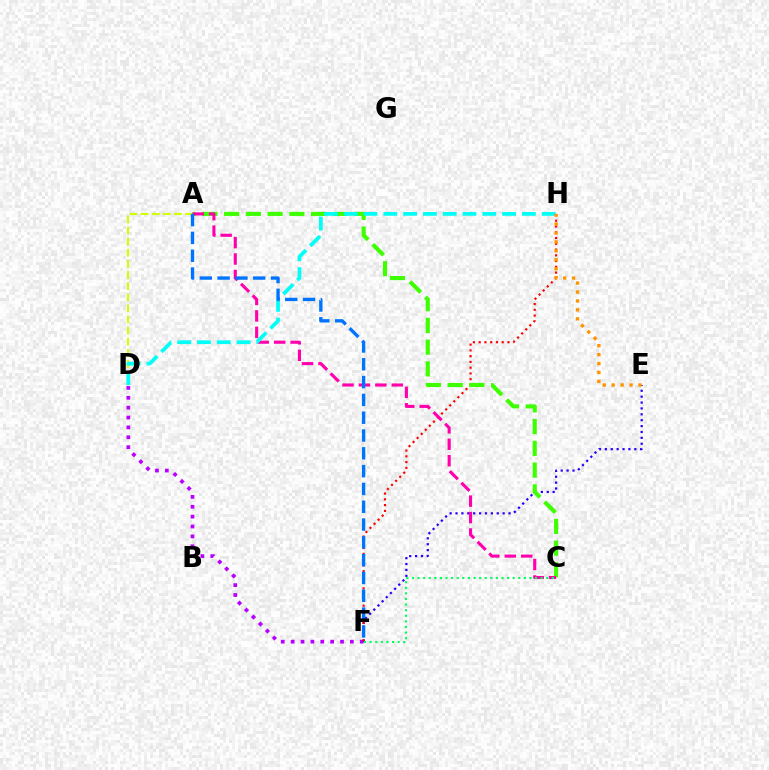{('D', 'F'): [{'color': '#b900ff', 'line_style': 'dotted', 'thickness': 2.68}], ('E', 'F'): [{'color': '#2500ff', 'line_style': 'dotted', 'thickness': 1.6}], ('F', 'H'): [{'color': '#ff0000', 'line_style': 'dotted', 'thickness': 1.57}], ('A', 'D'): [{'color': '#d1ff00', 'line_style': 'dashed', 'thickness': 1.51}], ('A', 'C'): [{'color': '#3dff00', 'line_style': 'dashed', 'thickness': 2.95}, {'color': '#ff00ac', 'line_style': 'dashed', 'thickness': 2.23}], ('D', 'H'): [{'color': '#00fff6', 'line_style': 'dashed', 'thickness': 2.69}], ('C', 'F'): [{'color': '#00ff5c', 'line_style': 'dotted', 'thickness': 1.52}], ('E', 'H'): [{'color': '#ff9400', 'line_style': 'dotted', 'thickness': 2.43}], ('A', 'F'): [{'color': '#0074ff', 'line_style': 'dashed', 'thickness': 2.42}]}